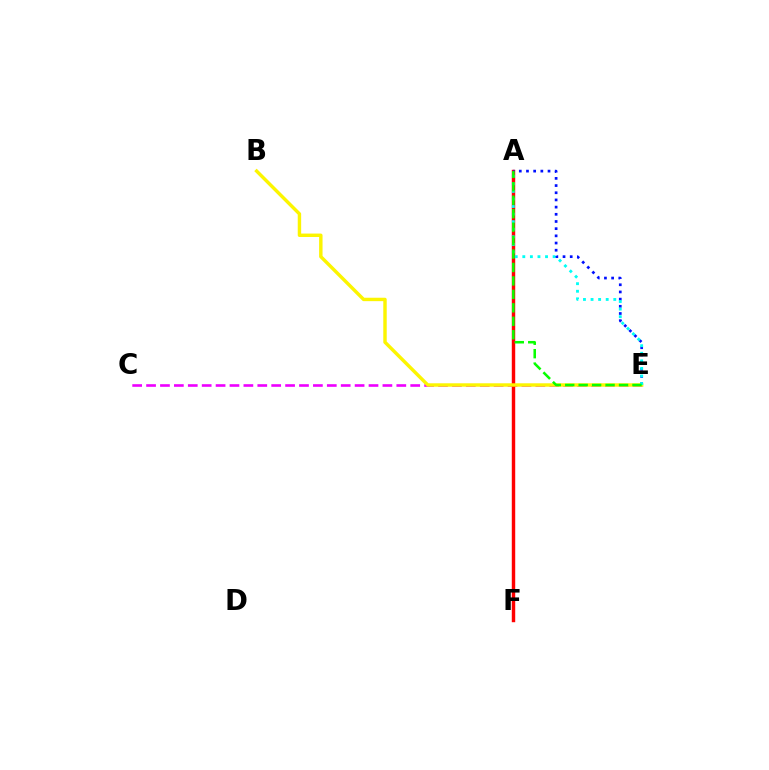{('C', 'E'): [{'color': '#ee00ff', 'line_style': 'dashed', 'thickness': 1.89}], ('A', 'F'): [{'color': '#ff0000', 'line_style': 'solid', 'thickness': 2.47}], ('A', 'E'): [{'color': '#0010ff', 'line_style': 'dotted', 'thickness': 1.95}, {'color': '#00fff6', 'line_style': 'dotted', 'thickness': 2.06}, {'color': '#08ff00', 'line_style': 'dashed', 'thickness': 1.83}], ('B', 'E'): [{'color': '#fcf500', 'line_style': 'solid', 'thickness': 2.46}]}